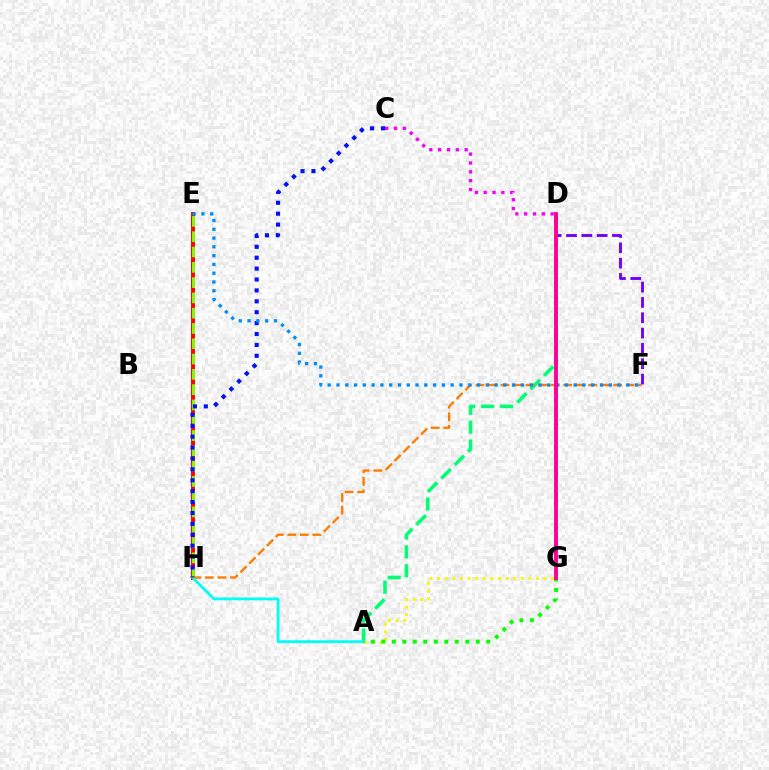{('A', 'G'): [{'color': '#fcf500', 'line_style': 'dotted', 'thickness': 2.06}, {'color': '#08ff00', 'line_style': 'dotted', 'thickness': 2.85}], ('E', 'H'): [{'color': '#ff0000', 'line_style': 'solid', 'thickness': 2.83}, {'color': '#84ff00', 'line_style': 'dashed', 'thickness': 2.08}], ('A', 'D'): [{'color': '#00ff74', 'line_style': 'dashed', 'thickness': 2.57}], ('A', 'H'): [{'color': '#00fff6', 'line_style': 'solid', 'thickness': 2.02}], ('F', 'H'): [{'color': '#ff7c00', 'line_style': 'dashed', 'thickness': 1.7}], ('D', 'F'): [{'color': '#7200ff', 'line_style': 'dashed', 'thickness': 2.08}], ('C', 'H'): [{'color': '#0010ff', 'line_style': 'dotted', 'thickness': 2.96}], ('C', 'D'): [{'color': '#ee00ff', 'line_style': 'dotted', 'thickness': 2.4}], ('E', 'F'): [{'color': '#008cff', 'line_style': 'dotted', 'thickness': 2.39}], ('D', 'G'): [{'color': '#ff0094', 'line_style': 'solid', 'thickness': 2.8}]}